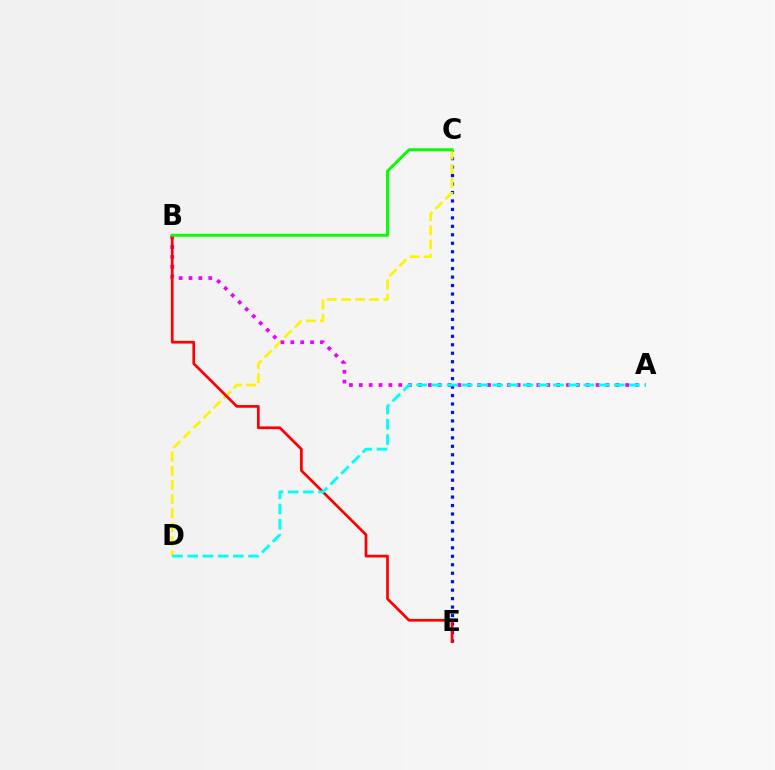{('C', 'E'): [{'color': '#0010ff', 'line_style': 'dotted', 'thickness': 2.3}], ('C', 'D'): [{'color': '#fcf500', 'line_style': 'dashed', 'thickness': 1.92}], ('A', 'B'): [{'color': '#ee00ff', 'line_style': 'dotted', 'thickness': 2.68}], ('B', 'E'): [{'color': '#ff0000', 'line_style': 'solid', 'thickness': 1.95}], ('A', 'D'): [{'color': '#00fff6', 'line_style': 'dashed', 'thickness': 2.07}], ('B', 'C'): [{'color': '#08ff00', 'line_style': 'solid', 'thickness': 2.12}]}